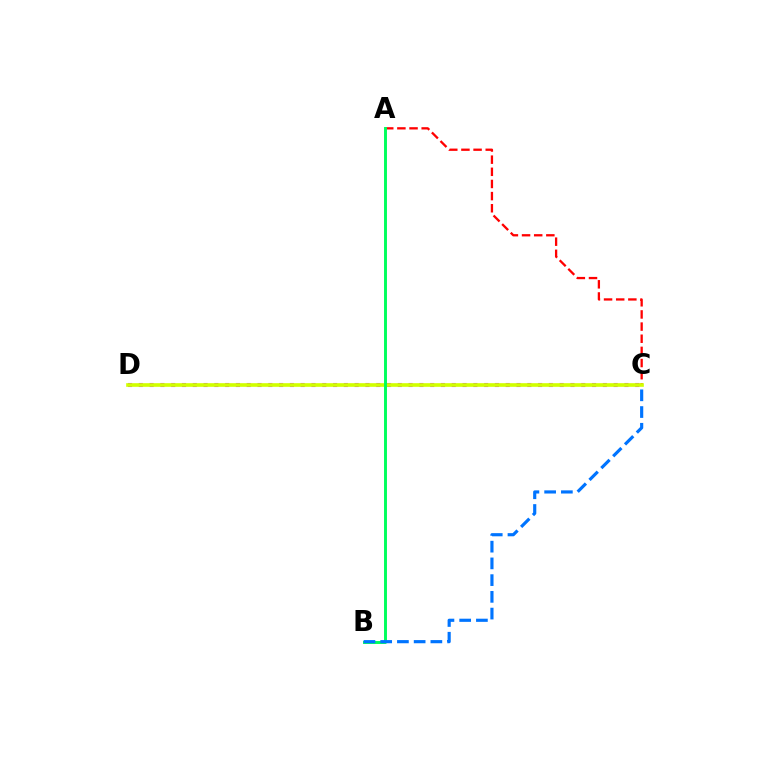{('A', 'C'): [{'color': '#ff0000', 'line_style': 'dashed', 'thickness': 1.65}], ('C', 'D'): [{'color': '#b900ff', 'line_style': 'dotted', 'thickness': 2.93}, {'color': '#d1ff00', 'line_style': 'solid', 'thickness': 2.63}], ('A', 'B'): [{'color': '#00ff5c', 'line_style': 'solid', 'thickness': 2.11}], ('B', 'C'): [{'color': '#0074ff', 'line_style': 'dashed', 'thickness': 2.27}]}